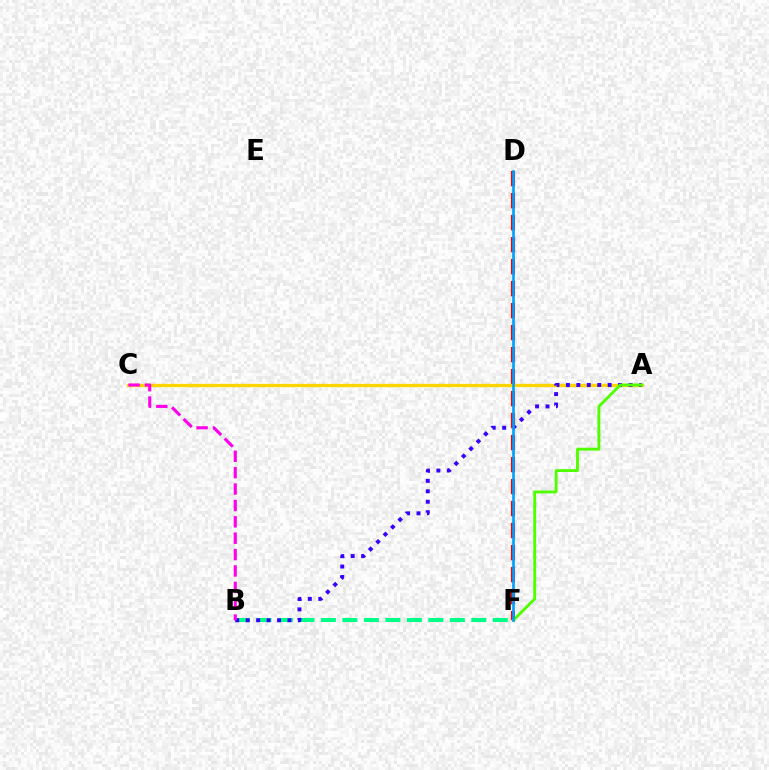{('D', 'F'): [{'color': '#ff0000', 'line_style': 'dashed', 'thickness': 2.99}, {'color': '#009eff', 'line_style': 'solid', 'thickness': 1.89}], ('A', 'C'): [{'color': '#ffd500', 'line_style': 'solid', 'thickness': 2.4}], ('B', 'F'): [{'color': '#00ff86', 'line_style': 'dashed', 'thickness': 2.92}], ('A', 'B'): [{'color': '#3700ff', 'line_style': 'dotted', 'thickness': 2.84}], ('A', 'F'): [{'color': '#4fff00', 'line_style': 'solid', 'thickness': 2.08}], ('B', 'C'): [{'color': '#ff00ed', 'line_style': 'dashed', 'thickness': 2.23}]}